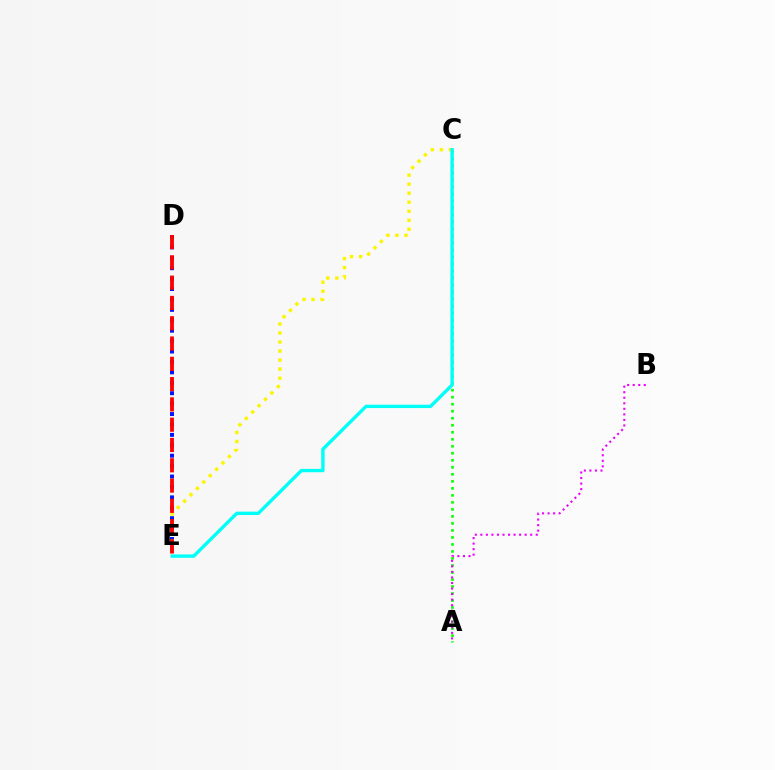{('D', 'E'): [{'color': '#0010ff', 'line_style': 'dotted', 'thickness': 2.83}, {'color': '#ff0000', 'line_style': 'dashed', 'thickness': 2.76}], ('C', 'E'): [{'color': '#fcf500', 'line_style': 'dotted', 'thickness': 2.45}, {'color': '#00fff6', 'line_style': 'solid', 'thickness': 2.42}], ('A', 'C'): [{'color': '#08ff00', 'line_style': 'dotted', 'thickness': 1.9}], ('A', 'B'): [{'color': '#ee00ff', 'line_style': 'dotted', 'thickness': 1.5}]}